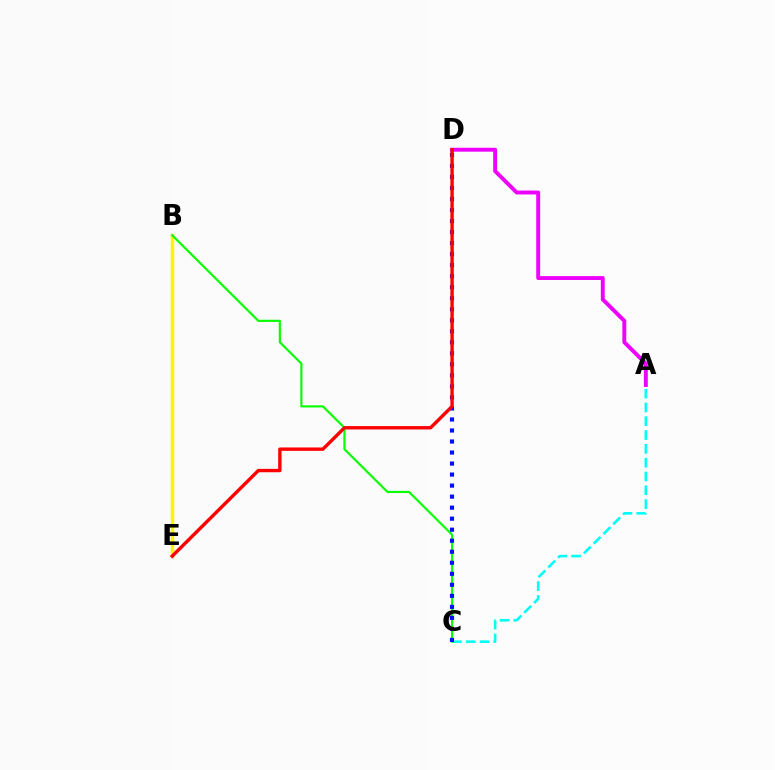{('A', 'C'): [{'color': '#00fff6', 'line_style': 'dashed', 'thickness': 1.88}], ('B', 'E'): [{'color': '#fcf500', 'line_style': 'solid', 'thickness': 2.52}], ('A', 'D'): [{'color': '#ee00ff', 'line_style': 'solid', 'thickness': 2.81}], ('B', 'C'): [{'color': '#08ff00', 'line_style': 'solid', 'thickness': 1.55}], ('C', 'D'): [{'color': '#0010ff', 'line_style': 'dotted', 'thickness': 2.99}], ('D', 'E'): [{'color': '#ff0000', 'line_style': 'solid', 'thickness': 2.43}]}